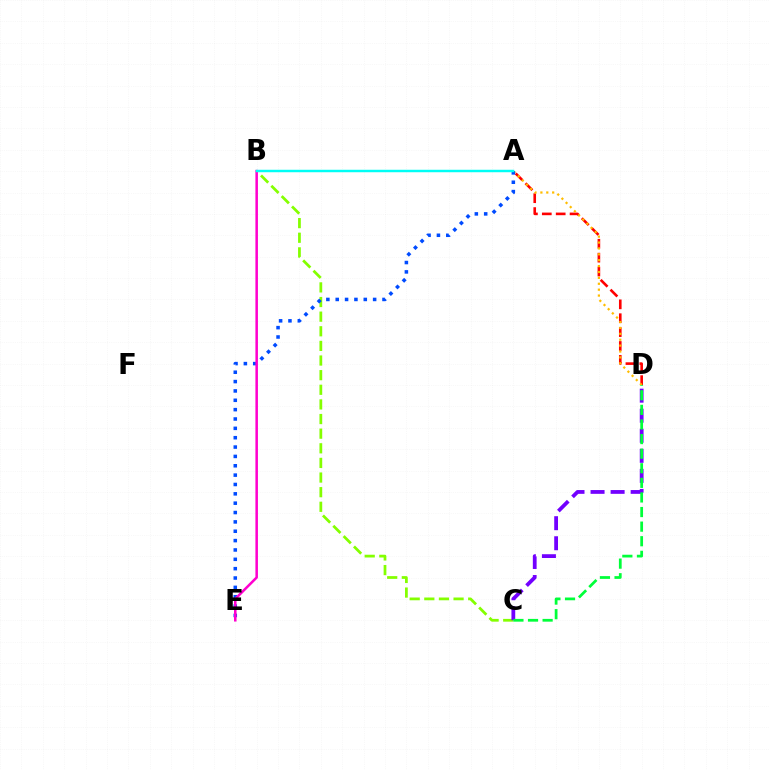{('A', 'D'): [{'color': '#ff0000', 'line_style': 'dashed', 'thickness': 1.89}, {'color': '#ffbd00', 'line_style': 'dotted', 'thickness': 1.6}], ('B', 'C'): [{'color': '#84ff00', 'line_style': 'dashed', 'thickness': 1.99}], ('C', 'D'): [{'color': '#7200ff', 'line_style': 'dashed', 'thickness': 2.72}, {'color': '#00ff39', 'line_style': 'dashed', 'thickness': 1.98}], ('A', 'E'): [{'color': '#004bff', 'line_style': 'dotted', 'thickness': 2.54}], ('B', 'E'): [{'color': '#ff00cf', 'line_style': 'solid', 'thickness': 1.82}], ('A', 'B'): [{'color': '#00fff6', 'line_style': 'solid', 'thickness': 1.77}]}